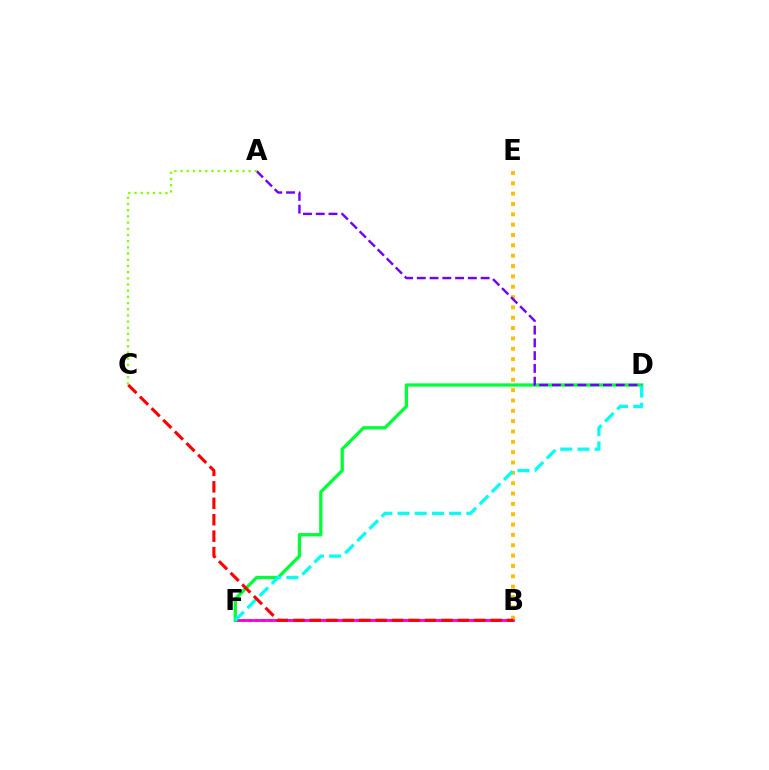{('B', 'F'): [{'color': '#004bff', 'line_style': 'dotted', 'thickness': 1.83}, {'color': '#ff00cf', 'line_style': 'solid', 'thickness': 2.04}], ('B', 'E'): [{'color': '#ffbd00', 'line_style': 'dotted', 'thickness': 2.81}], ('D', 'F'): [{'color': '#00ff39', 'line_style': 'solid', 'thickness': 2.36}, {'color': '#00fff6', 'line_style': 'dashed', 'thickness': 2.34}], ('A', 'D'): [{'color': '#7200ff', 'line_style': 'dashed', 'thickness': 1.73}], ('A', 'C'): [{'color': '#84ff00', 'line_style': 'dotted', 'thickness': 1.68}], ('B', 'C'): [{'color': '#ff0000', 'line_style': 'dashed', 'thickness': 2.23}]}